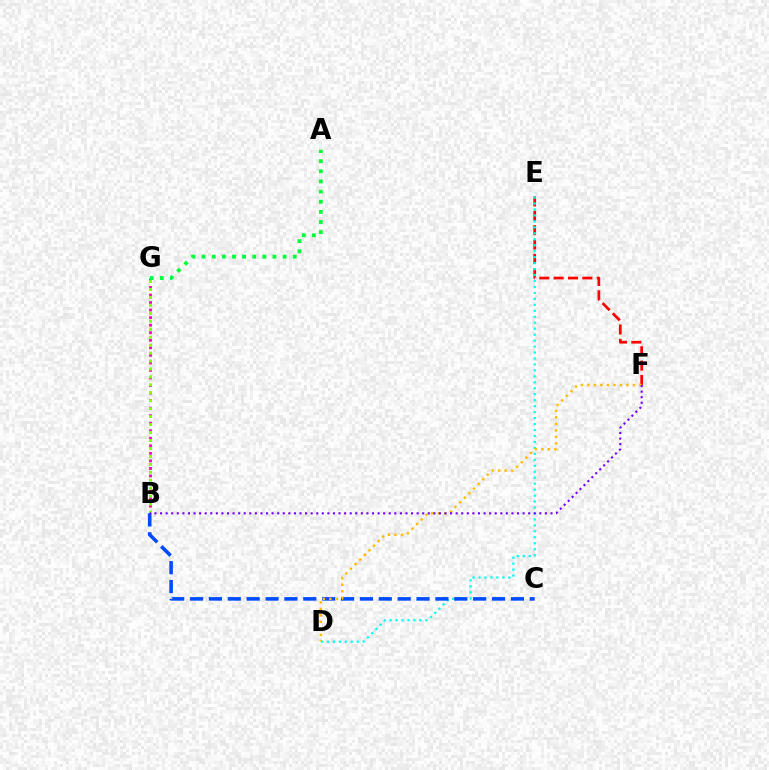{('B', 'G'): [{'color': '#ff00cf', 'line_style': 'dotted', 'thickness': 2.05}, {'color': '#84ff00', 'line_style': 'dotted', 'thickness': 2.16}], ('E', 'F'): [{'color': '#ff0000', 'line_style': 'dashed', 'thickness': 1.95}], ('D', 'E'): [{'color': '#00fff6', 'line_style': 'dotted', 'thickness': 1.62}], ('B', 'C'): [{'color': '#004bff', 'line_style': 'dashed', 'thickness': 2.56}], ('A', 'G'): [{'color': '#00ff39', 'line_style': 'dotted', 'thickness': 2.75}], ('D', 'F'): [{'color': '#ffbd00', 'line_style': 'dotted', 'thickness': 1.77}], ('B', 'F'): [{'color': '#7200ff', 'line_style': 'dotted', 'thickness': 1.52}]}